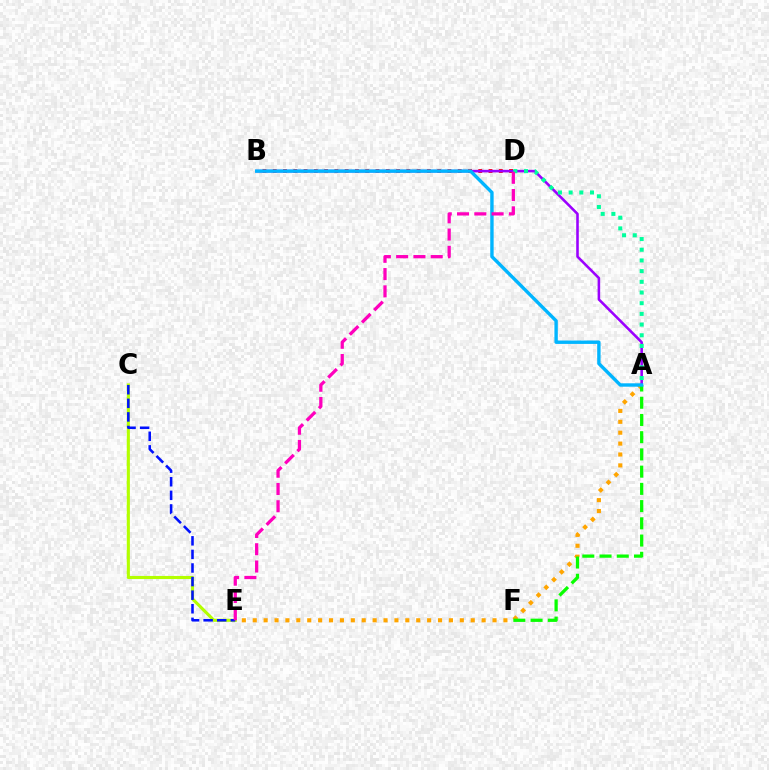{('C', 'E'): [{'color': '#b3ff00', 'line_style': 'solid', 'thickness': 2.24}, {'color': '#0010ff', 'line_style': 'dashed', 'thickness': 1.85}], ('B', 'D'): [{'color': '#ff0000', 'line_style': 'dotted', 'thickness': 2.79}], ('A', 'B'): [{'color': '#9b00ff', 'line_style': 'solid', 'thickness': 1.85}, {'color': '#00b5ff', 'line_style': 'solid', 'thickness': 2.44}], ('A', 'E'): [{'color': '#ffa500', 'line_style': 'dotted', 'thickness': 2.96}], ('A', 'F'): [{'color': '#08ff00', 'line_style': 'dashed', 'thickness': 2.34}], ('A', 'D'): [{'color': '#00ff9d', 'line_style': 'dotted', 'thickness': 2.9}], ('D', 'E'): [{'color': '#ff00bd', 'line_style': 'dashed', 'thickness': 2.35}]}